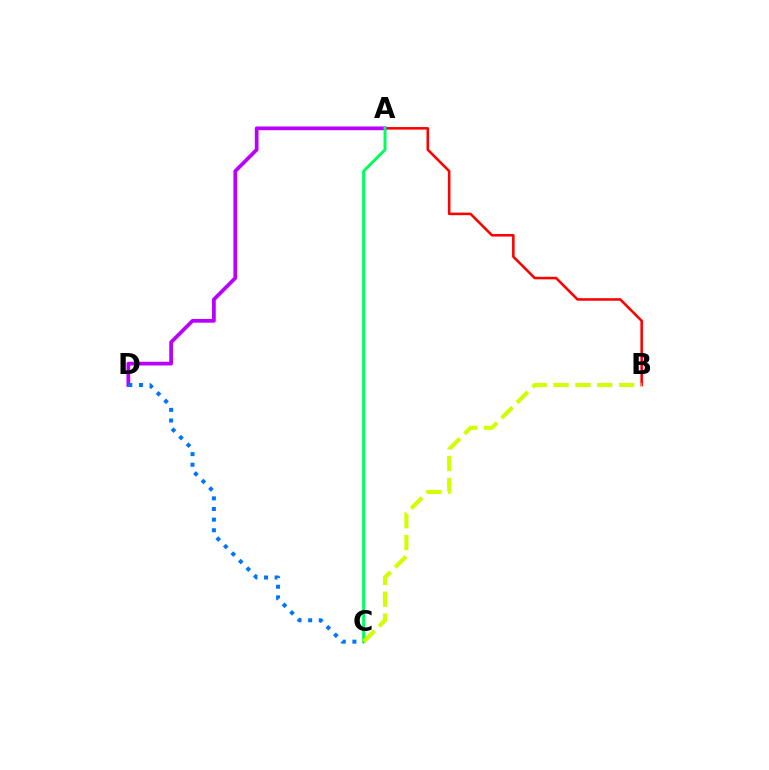{('A', 'B'): [{'color': '#ff0000', 'line_style': 'solid', 'thickness': 1.85}], ('A', 'D'): [{'color': '#b900ff', 'line_style': 'solid', 'thickness': 2.68}], ('A', 'C'): [{'color': '#00ff5c', 'line_style': 'solid', 'thickness': 2.12}], ('C', 'D'): [{'color': '#0074ff', 'line_style': 'dotted', 'thickness': 2.89}], ('B', 'C'): [{'color': '#d1ff00', 'line_style': 'dashed', 'thickness': 2.97}]}